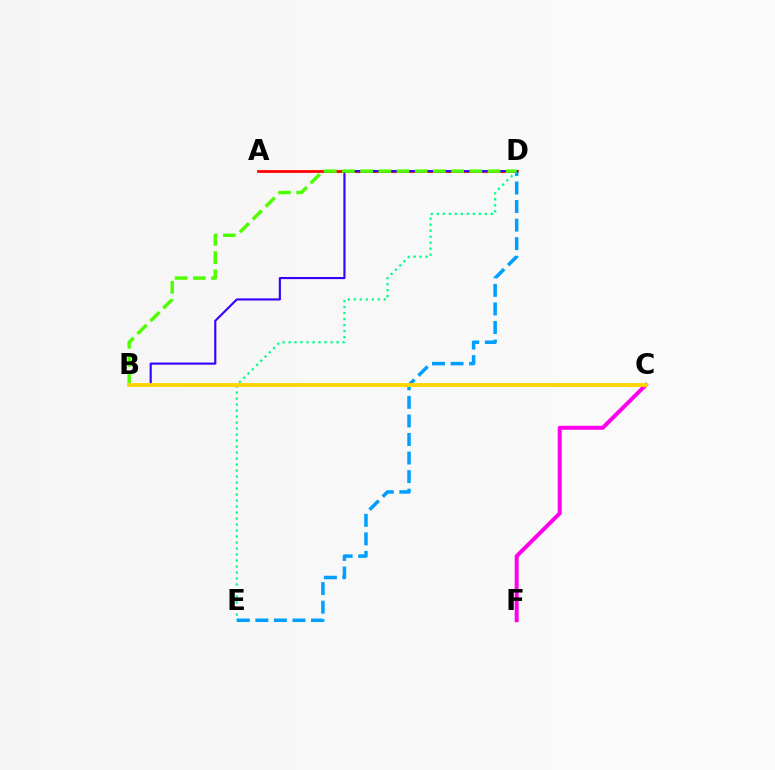{('D', 'E'): [{'color': '#00ff86', 'line_style': 'dotted', 'thickness': 1.63}, {'color': '#009eff', 'line_style': 'dashed', 'thickness': 2.52}], ('A', 'D'): [{'color': '#ff0000', 'line_style': 'solid', 'thickness': 1.99}], ('C', 'F'): [{'color': '#ff00ed', 'line_style': 'solid', 'thickness': 2.87}], ('B', 'D'): [{'color': '#3700ff', 'line_style': 'solid', 'thickness': 1.53}, {'color': '#4fff00', 'line_style': 'dashed', 'thickness': 2.47}], ('B', 'C'): [{'color': '#ffd500', 'line_style': 'solid', 'thickness': 2.78}]}